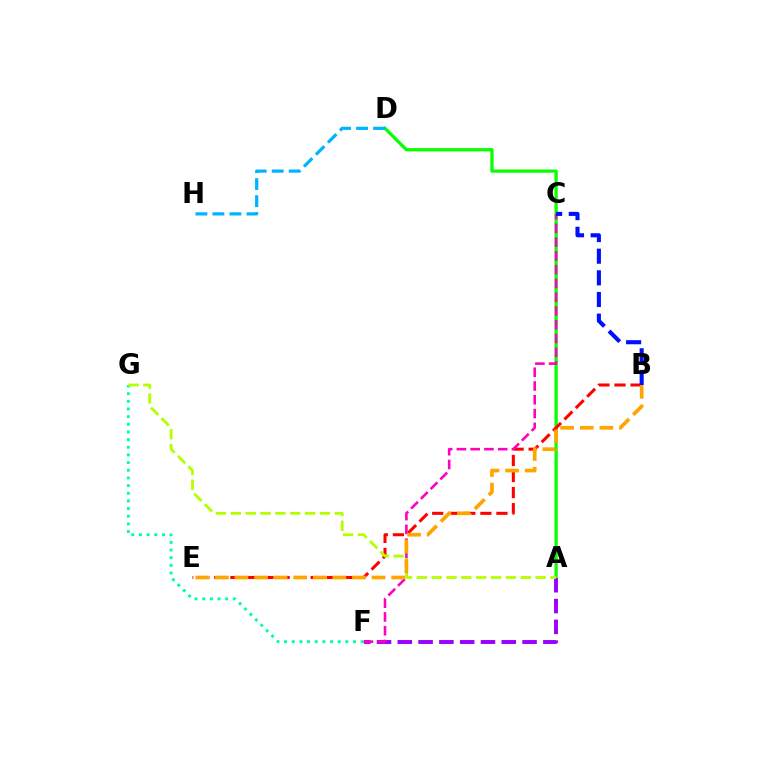{('F', 'G'): [{'color': '#00ff9d', 'line_style': 'dotted', 'thickness': 2.08}], ('A', 'D'): [{'color': '#08ff00', 'line_style': 'solid', 'thickness': 2.34}], ('D', 'H'): [{'color': '#00b5ff', 'line_style': 'dashed', 'thickness': 2.31}], ('B', 'E'): [{'color': '#ff0000', 'line_style': 'dashed', 'thickness': 2.18}, {'color': '#ffa500', 'line_style': 'dashed', 'thickness': 2.66}], ('A', 'F'): [{'color': '#9b00ff', 'line_style': 'dashed', 'thickness': 2.82}], ('C', 'F'): [{'color': '#ff00bd', 'line_style': 'dashed', 'thickness': 1.87}], ('B', 'C'): [{'color': '#0010ff', 'line_style': 'dashed', 'thickness': 2.94}], ('A', 'G'): [{'color': '#b3ff00', 'line_style': 'dashed', 'thickness': 2.02}]}